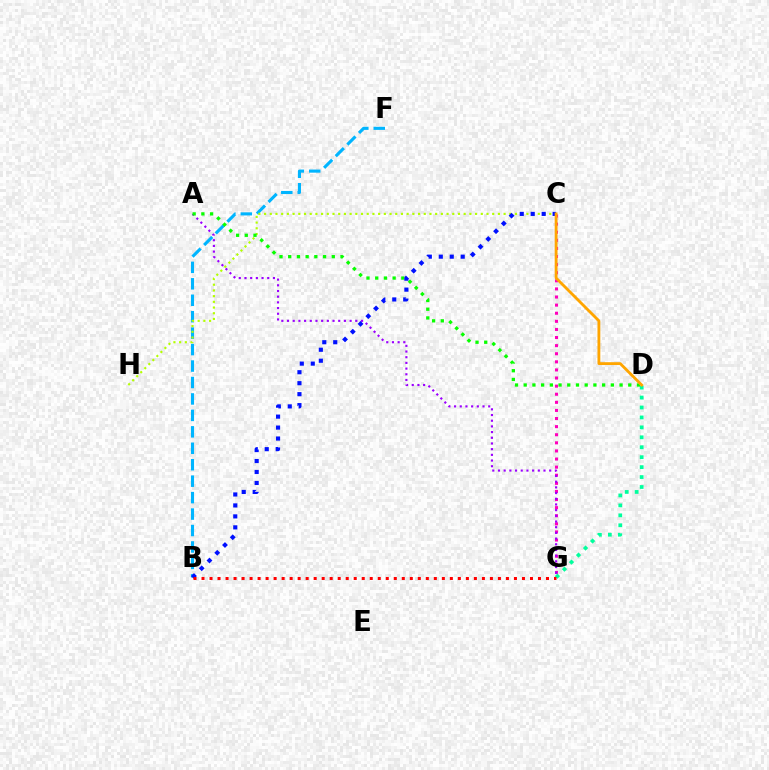{('B', 'F'): [{'color': '#00b5ff', 'line_style': 'dashed', 'thickness': 2.23}], ('C', 'H'): [{'color': '#b3ff00', 'line_style': 'dotted', 'thickness': 1.55}], ('C', 'G'): [{'color': '#ff00bd', 'line_style': 'dotted', 'thickness': 2.2}], ('A', 'G'): [{'color': '#9b00ff', 'line_style': 'dotted', 'thickness': 1.55}], ('A', 'D'): [{'color': '#08ff00', 'line_style': 'dotted', 'thickness': 2.37}], ('D', 'G'): [{'color': '#00ff9d', 'line_style': 'dotted', 'thickness': 2.7}], ('B', 'C'): [{'color': '#0010ff', 'line_style': 'dotted', 'thickness': 2.98}], ('C', 'D'): [{'color': '#ffa500', 'line_style': 'solid', 'thickness': 2.04}], ('B', 'G'): [{'color': '#ff0000', 'line_style': 'dotted', 'thickness': 2.18}]}